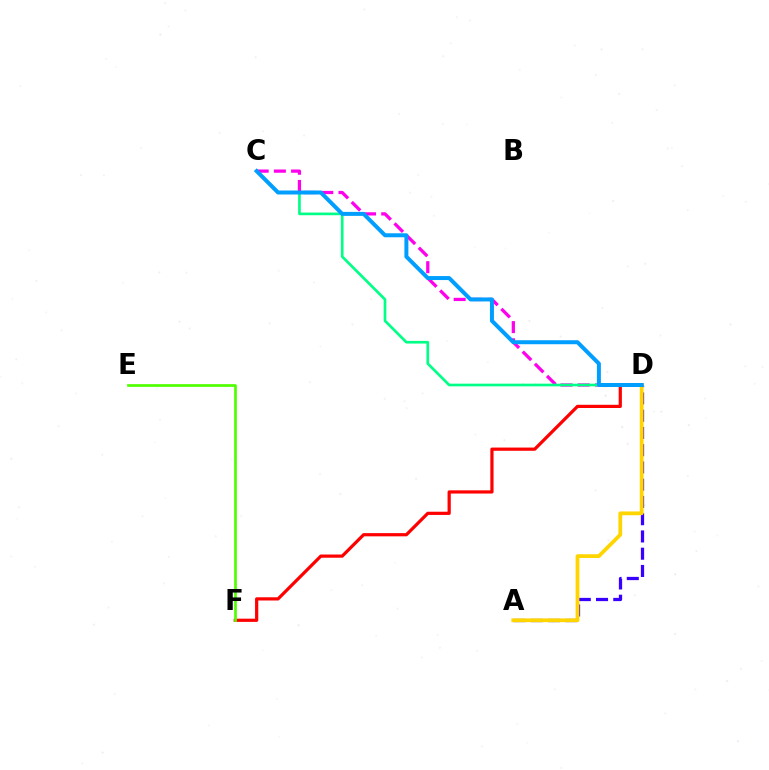{('D', 'F'): [{'color': '#ff0000', 'line_style': 'solid', 'thickness': 2.31}], ('C', 'D'): [{'color': '#ff00ed', 'line_style': 'dashed', 'thickness': 2.34}, {'color': '#00ff86', 'line_style': 'solid', 'thickness': 1.92}, {'color': '#009eff', 'line_style': 'solid', 'thickness': 2.87}], ('A', 'D'): [{'color': '#3700ff', 'line_style': 'dashed', 'thickness': 2.34}, {'color': '#ffd500', 'line_style': 'solid', 'thickness': 2.71}], ('E', 'F'): [{'color': '#4fff00', 'line_style': 'solid', 'thickness': 1.95}]}